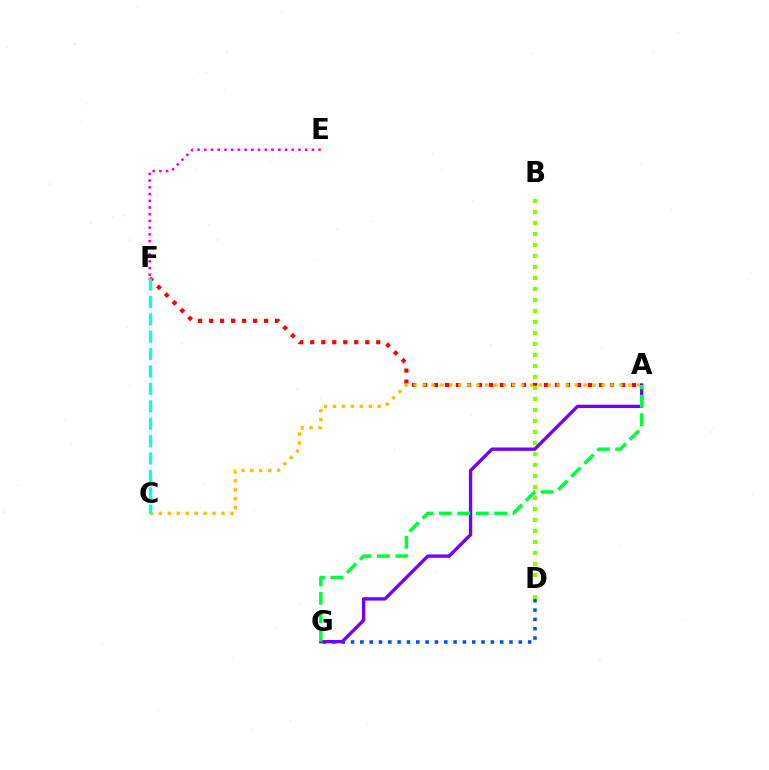{('A', 'F'): [{'color': '#ff0000', 'line_style': 'dotted', 'thickness': 2.99}], ('E', 'F'): [{'color': '#ff00cf', 'line_style': 'dotted', 'thickness': 1.83}], ('A', 'C'): [{'color': '#ffbd00', 'line_style': 'dotted', 'thickness': 2.43}], ('D', 'G'): [{'color': '#004bff', 'line_style': 'dotted', 'thickness': 2.53}], ('A', 'G'): [{'color': '#7200ff', 'line_style': 'solid', 'thickness': 2.42}, {'color': '#00ff39', 'line_style': 'dashed', 'thickness': 2.51}], ('B', 'D'): [{'color': '#84ff00', 'line_style': 'dotted', 'thickness': 2.99}], ('C', 'F'): [{'color': '#00fff6', 'line_style': 'dashed', 'thickness': 2.36}]}